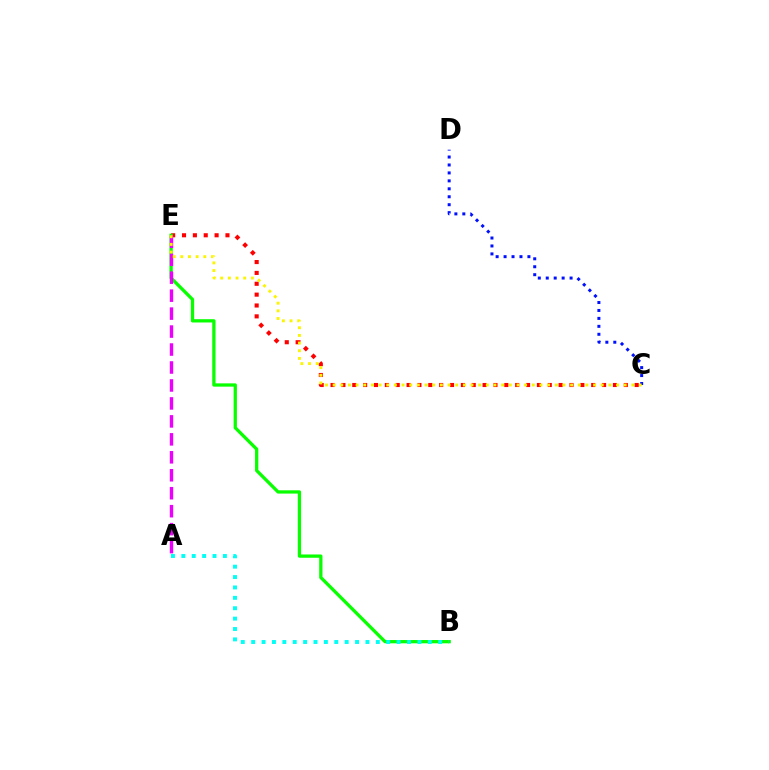{('C', 'E'): [{'color': '#ff0000', 'line_style': 'dotted', 'thickness': 2.95}, {'color': '#fcf500', 'line_style': 'dotted', 'thickness': 2.08}], ('C', 'D'): [{'color': '#0010ff', 'line_style': 'dotted', 'thickness': 2.16}], ('B', 'E'): [{'color': '#08ff00', 'line_style': 'solid', 'thickness': 2.36}], ('A', 'B'): [{'color': '#00fff6', 'line_style': 'dotted', 'thickness': 2.82}], ('A', 'E'): [{'color': '#ee00ff', 'line_style': 'dashed', 'thickness': 2.44}]}